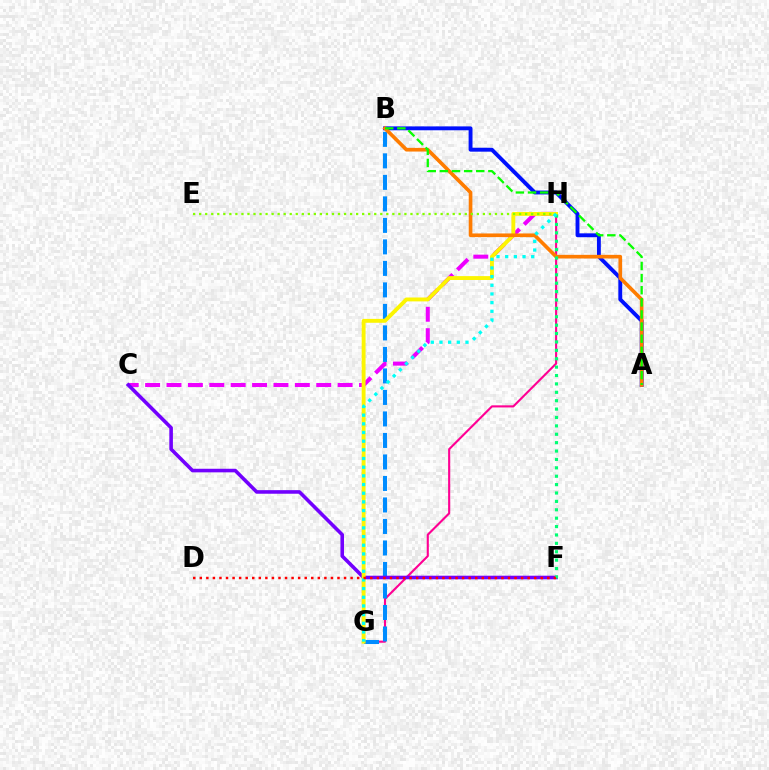{('G', 'H'): [{'color': '#ff0094', 'line_style': 'solid', 'thickness': 1.52}, {'color': '#fcf500', 'line_style': 'solid', 'thickness': 2.8}, {'color': '#00fff6', 'line_style': 'dotted', 'thickness': 2.36}], ('C', 'H'): [{'color': '#ee00ff', 'line_style': 'dashed', 'thickness': 2.91}], ('B', 'G'): [{'color': '#008cff', 'line_style': 'dashed', 'thickness': 2.92}], ('C', 'F'): [{'color': '#7200ff', 'line_style': 'solid', 'thickness': 2.58}], ('A', 'B'): [{'color': '#0010ff', 'line_style': 'solid', 'thickness': 2.79}, {'color': '#ff7c00', 'line_style': 'solid', 'thickness': 2.63}, {'color': '#08ff00', 'line_style': 'dashed', 'thickness': 1.65}], ('E', 'H'): [{'color': '#84ff00', 'line_style': 'dotted', 'thickness': 1.64}], ('F', 'H'): [{'color': '#00ff74', 'line_style': 'dotted', 'thickness': 2.28}], ('D', 'F'): [{'color': '#ff0000', 'line_style': 'dotted', 'thickness': 1.78}]}